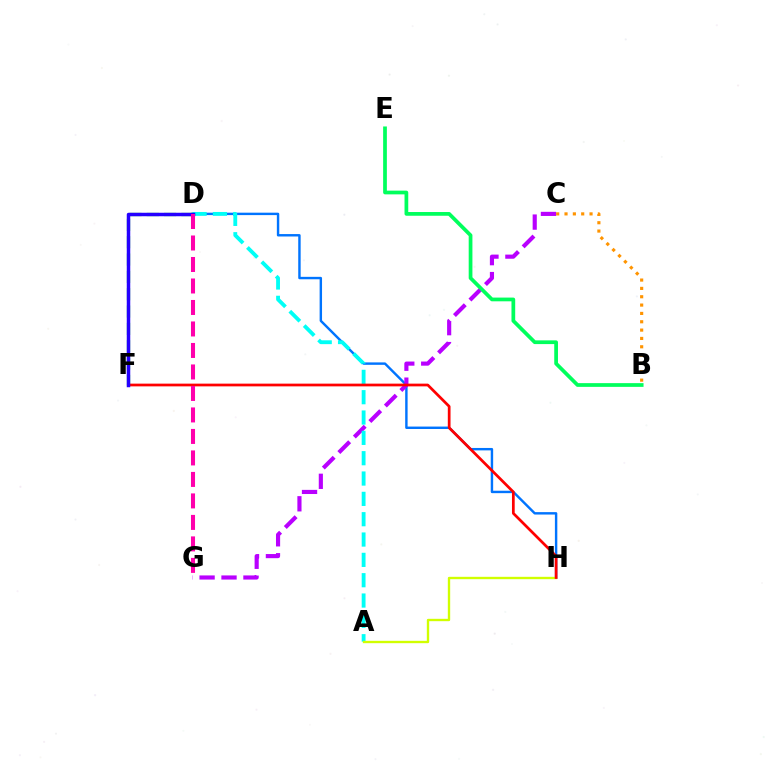{('D', 'H'): [{'color': '#0074ff', 'line_style': 'solid', 'thickness': 1.74}], ('C', 'G'): [{'color': '#b900ff', 'line_style': 'dashed', 'thickness': 2.98}], ('A', 'D'): [{'color': '#00fff6', 'line_style': 'dashed', 'thickness': 2.76}], ('B', 'C'): [{'color': '#ff9400', 'line_style': 'dotted', 'thickness': 2.27}], ('D', 'F'): [{'color': '#3dff00', 'line_style': 'dashed', 'thickness': 2.35}, {'color': '#2500ff', 'line_style': 'solid', 'thickness': 2.51}], ('A', 'H'): [{'color': '#d1ff00', 'line_style': 'solid', 'thickness': 1.7}], ('B', 'E'): [{'color': '#00ff5c', 'line_style': 'solid', 'thickness': 2.68}], ('F', 'H'): [{'color': '#ff0000', 'line_style': 'solid', 'thickness': 1.96}], ('D', 'G'): [{'color': '#ff00ac', 'line_style': 'dashed', 'thickness': 2.92}]}